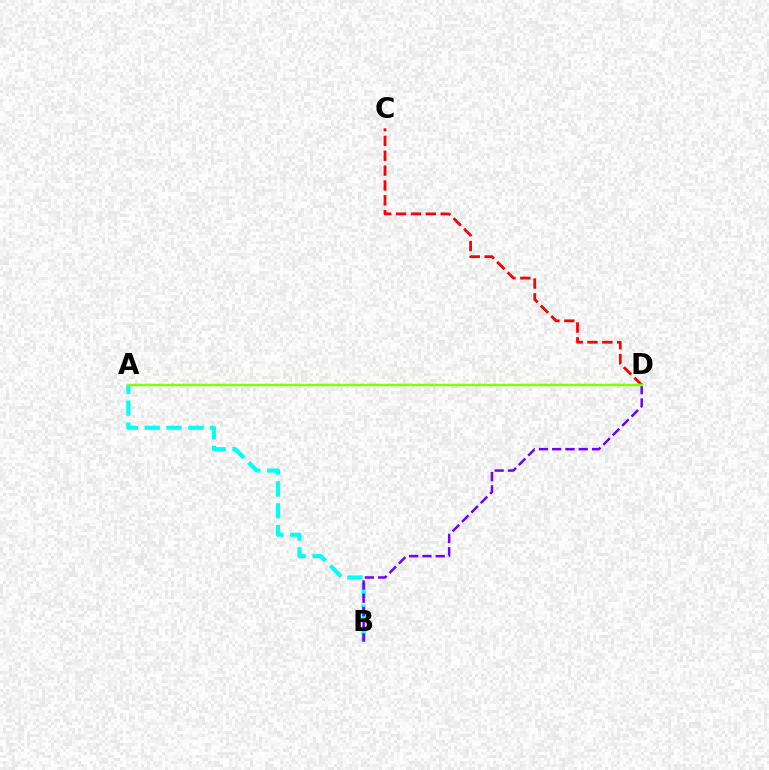{('C', 'D'): [{'color': '#ff0000', 'line_style': 'dashed', 'thickness': 2.02}], ('A', 'B'): [{'color': '#00fff6', 'line_style': 'dashed', 'thickness': 2.96}], ('B', 'D'): [{'color': '#7200ff', 'line_style': 'dashed', 'thickness': 1.8}], ('A', 'D'): [{'color': '#84ff00', 'line_style': 'solid', 'thickness': 1.79}]}